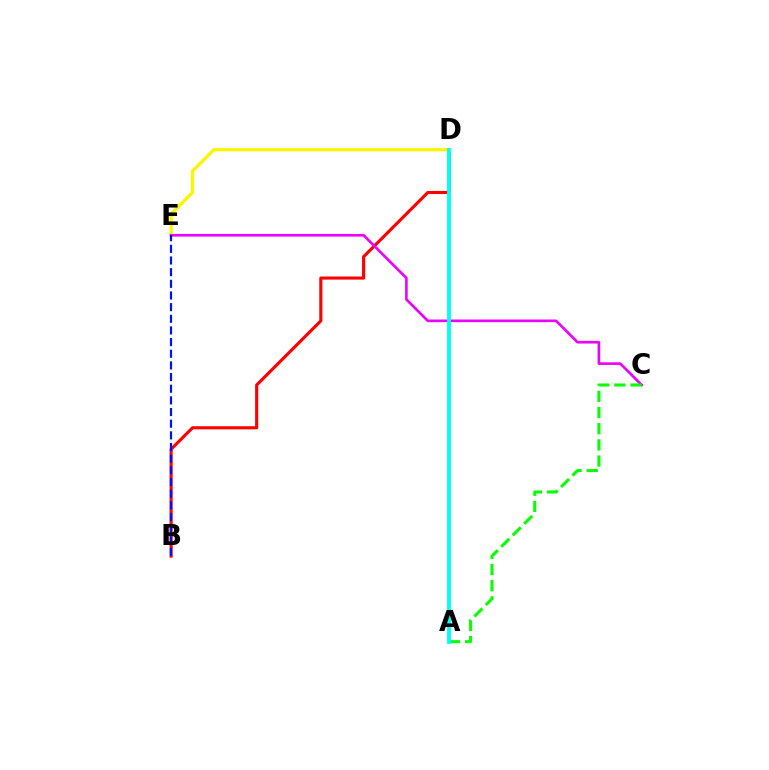{('B', 'D'): [{'color': '#ff0000', 'line_style': 'solid', 'thickness': 2.24}], ('D', 'E'): [{'color': '#fcf500', 'line_style': 'solid', 'thickness': 2.36}], ('C', 'E'): [{'color': '#ee00ff', 'line_style': 'solid', 'thickness': 1.91}], ('A', 'C'): [{'color': '#08ff00', 'line_style': 'dashed', 'thickness': 2.2}], ('A', 'D'): [{'color': '#00fff6', 'line_style': 'solid', 'thickness': 2.78}], ('B', 'E'): [{'color': '#0010ff', 'line_style': 'dashed', 'thickness': 1.58}]}